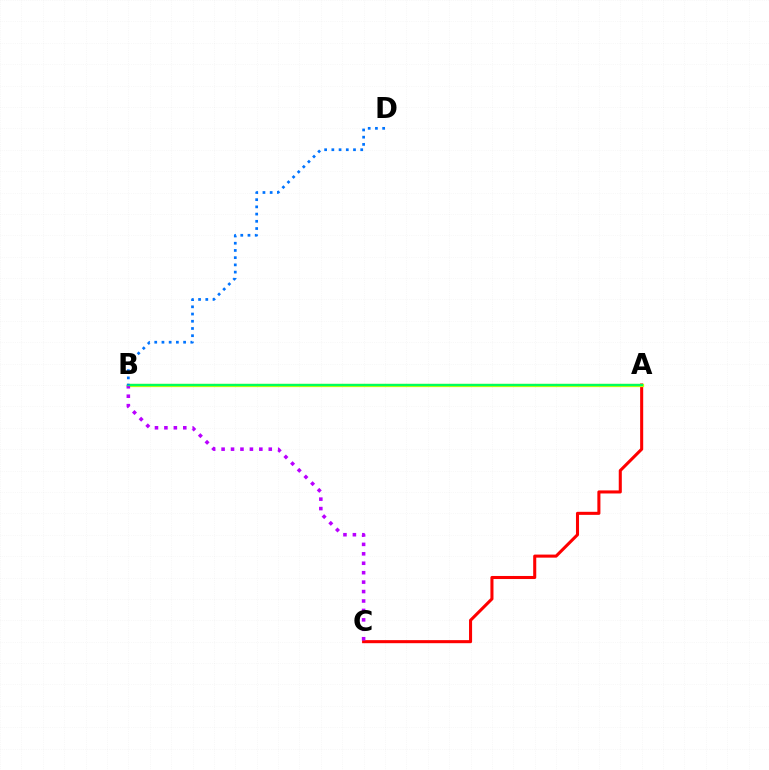{('A', 'C'): [{'color': '#ff0000', 'line_style': 'solid', 'thickness': 2.2}], ('A', 'B'): [{'color': '#d1ff00', 'line_style': 'solid', 'thickness': 2.34}, {'color': '#00ff5c', 'line_style': 'solid', 'thickness': 1.67}], ('B', 'C'): [{'color': '#b900ff', 'line_style': 'dotted', 'thickness': 2.56}], ('B', 'D'): [{'color': '#0074ff', 'line_style': 'dotted', 'thickness': 1.96}]}